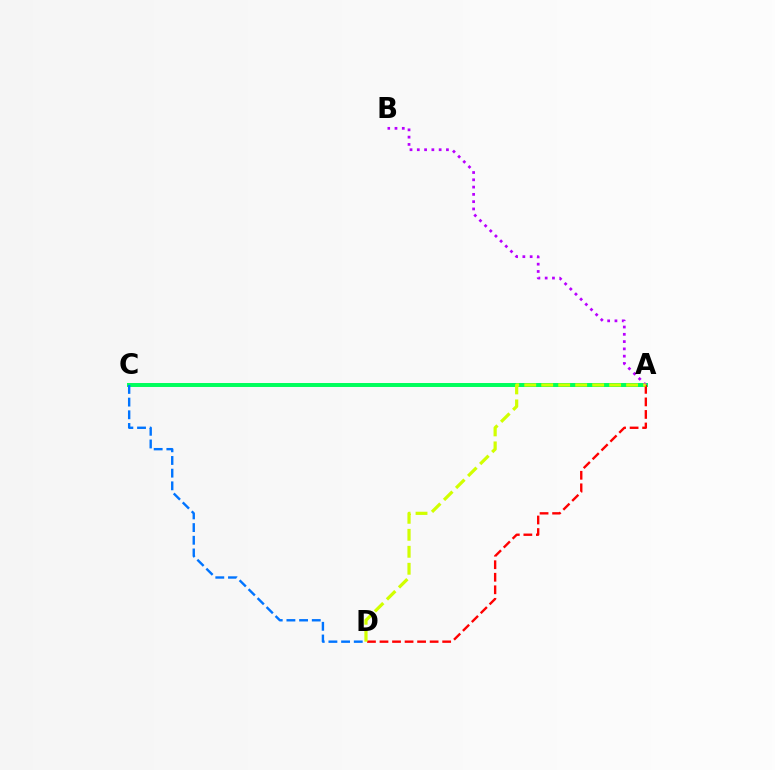{('A', 'C'): [{'color': '#00ff5c', 'line_style': 'solid', 'thickness': 2.85}], ('C', 'D'): [{'color': '#0074ff', 'line_style': 'dashed', 'thickness': 1.72}], ('A', 'D'): [{'color': '#ff0000', 'line_style': 'dashed', 'thickness': 1.7}, {'color': '#d1ff00', 'line_style': 'dashed', 'thickness': 2.31}], ('A', 'B'): [{'color': '#b900ff', 'line_style': 'dotted', 'thickness': 1.98}]}